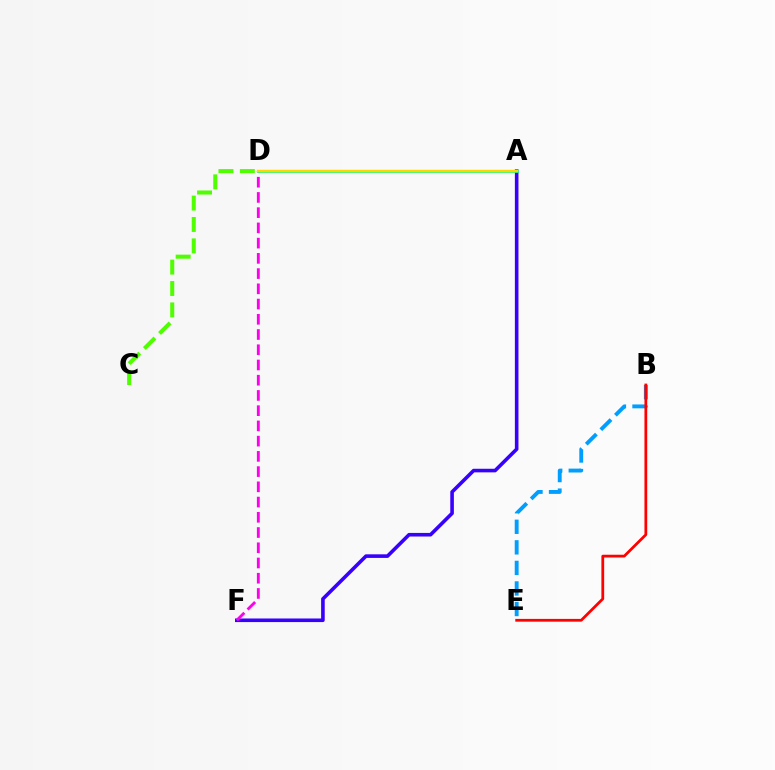{('A', 'F'): [{'color': '#3700ff', 'line_style': 'solid', 'thickness': 2.58}], ('D', 'F'): [{'color': '#ff00ed', 'line_style': 'dashed', 'thickness': 2.07}], ('A', 'D'): [{'color': '#00ff86', 'line_style': 'solid', 'thickness': 1.93}, {'color': '#ffd500', 'line_style': 'solid', 'thickness': 1.75}], ('B', 'E'): [{'color': '#009eff', 'line_style': 'dashed', 'thickness': 2.79}, {'color': '#ff0000', 'line_style': 'solid', 'thickness': 1.99}], ('C', 'D'): [{'color': '#4fff00', 'line_style': 'dashed', 'thickness': 2.91}]}